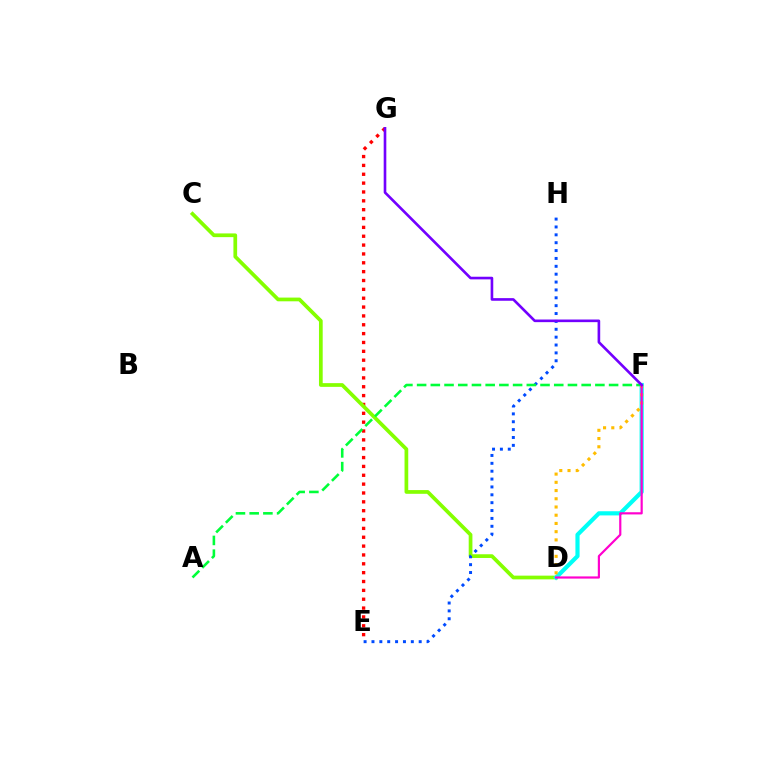{('E', 'G'): [{'color': '#ff0000', 'line_style': 'dotted', 'thickness': 2.41}], ('C', 'D'): [{'color': '#84ff00', 'line_style': 'solid', 'thickness': 2.68}], ('E', 'H'): [{'color': '#004bff', 'line_style': 'dotted', 'thickness': 2.14}], ('D', 'F'): [{'color': '#00fff6', 'line_style': 'solid', 'thickness': 3.0}, {'color': '#ffbd00', 'line_style': 'dotted', 'thickness': 2.23}, {'color': '#ff00cf', 'line_style': 'solid', 'thickness': 1.57}], ('A', 'F'): [{'color': '#00ff39', 'line_style': 'dashed', 'thickness': 1.86}], ('F', 'G'): [{'color': '#7200ff', 'line_style': 'solid', 'thickness': 1.9}]}